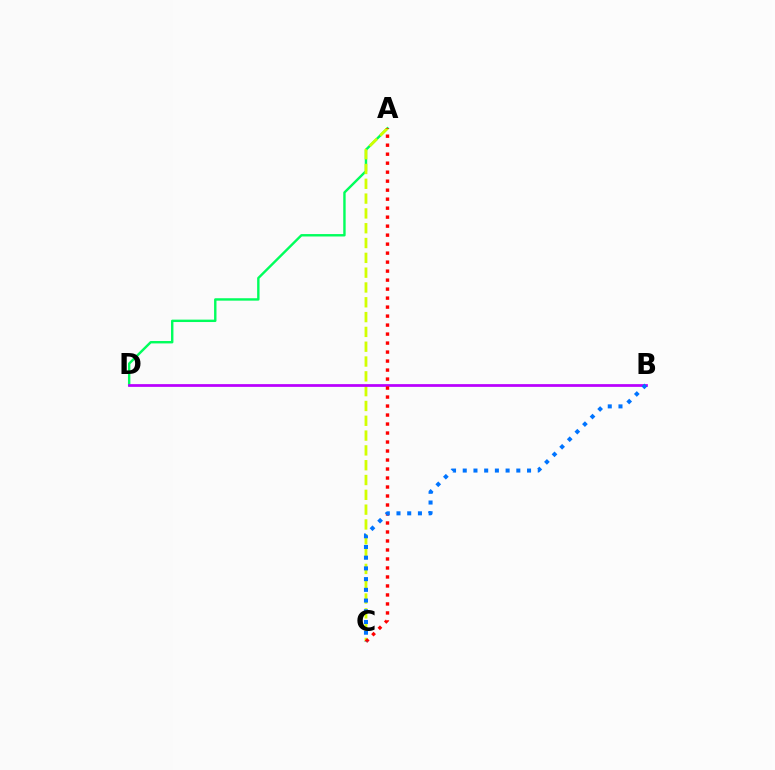{('A', 'D'): [{'color': '#00ff5c', 'line_style': 'solid', 'thickness': 1.73}], ('A', 'C'): [{'color': '#d1ff00', 'line_style': 'dashed', 'thickness': 2.01}, {'color': '#ff0000', 'line_style': 'dotted', 'thickness': 2.44}], ('B', 'D'): [{'color': '#b900ff', 'line_style': 'solid', 'thickness': 1.98}], ('B', 'C'): [{'color': '#0074ff', 'line_style': 'dotted', 'thickness': 2.91}]}